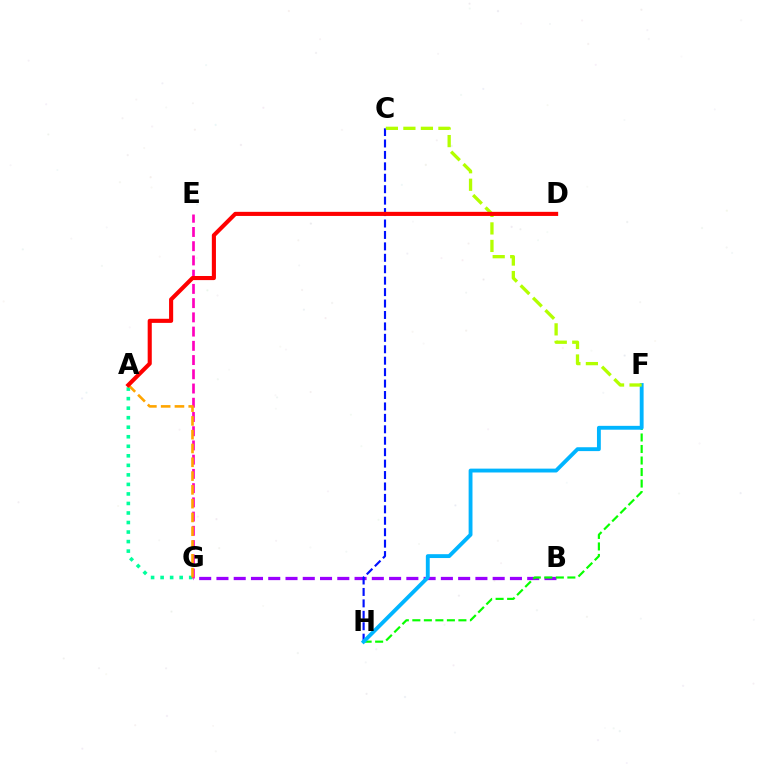{('B', 'G'): [{'color': '#9b00ff', 'line_style': 'dashed', 'thickness': 2.35}], ('F', 'H'): [{'color': '#08ff00', 'line_style': 'dashed', 'thickness': 1.56}, {'color': '#00b5ff', 'line_style': 'solid', 'thickness': 2.78}], ('A', 'G'): [{'color': '#00ff9d', 'line_style': 'dotted', 'thickness': 2.59}, {'color': '#ffa500', 'line_style': 'dashed', 'thickness': 1.87}], ('E', 'G'): [{'color': '#ff00bd', 'line_style': 'dashed', 'thickness': 1.93}], ('C', 'H'): [{'color': '#0010ff', 'line_style': 'dashed', 'thickness': 1.55}], ('C', 'F'): [{'color': '#b3ff00', 'line_style': 'dashed', 'thickness': 2.38}], ('A', 'D'): [{'color': '#ff0000', 'line_style': 'solid', 'thickness': 2.95}]}